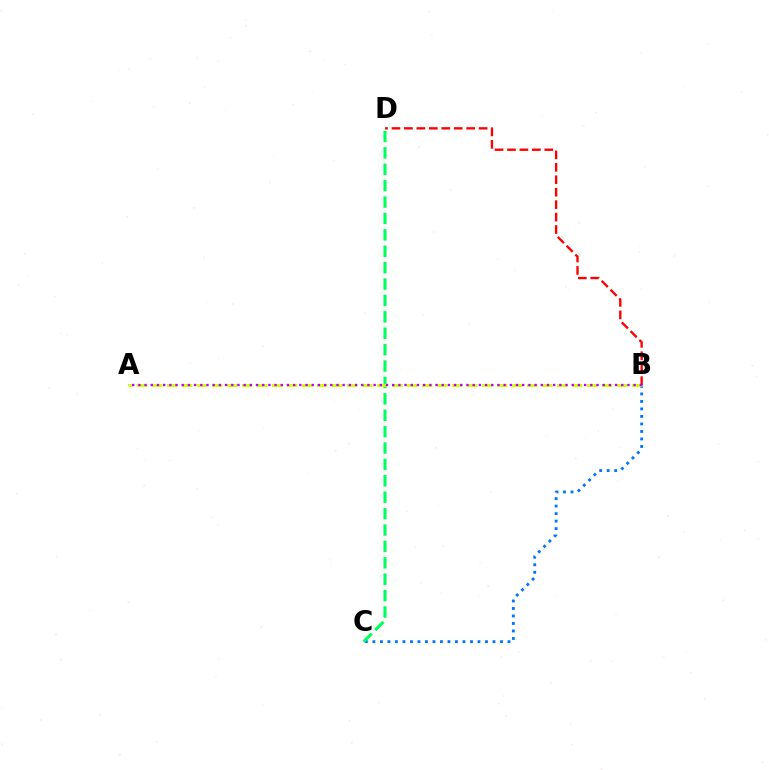{('B', 'C'): [{'color': '#0074ff', 'line_style': 'dotted', 'thickness': 2.04}], ('C', 'D'): [{'color': '#00ff5c', 'line_style': 'dashed', 'thickness': 2.23}], ('A', 'B'): [{'color': '#d1ff00', 'line_style': 'dashed', 'thickness': 2.04}, {'color': '#b900ff', 'line_style': 'dotted', 'thickness': 1.68}], ('B', 'D'): [{'color': '#ff0000', 'line_style': 'dashed', 'thickness': 1.69}]}